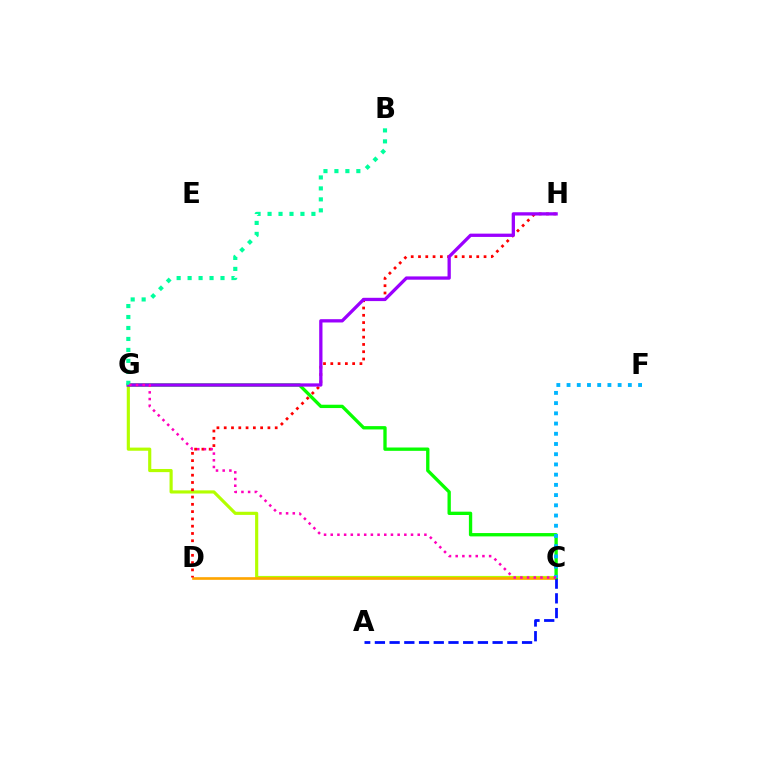{('C', 'G'): [{'color': '#b3ff00', 'line_style': 'solid', 'thickness': 2.27}, {'color': '#08ff00', 'line_style': 'solid', 'thickness': 2.39}, {'color': '#ff00bd', 'line_style': 'dotted', 'thickness': 1.82}], ('C', 'D'): [{'color': '#ffa500', 'line_style': 'solid', 'thickness': 1.91}], ('A', 'C'): [{'color': '#0010ff', 'line_style': 'dashed', 'thickness': 2.0}], ('D', 'H'): [{'color': '#ff0000', 'line_style': 'dotted', 'thickness': 1.98}], ('G', 'H'): [{'color': '#9b00ff', 'line_style': 'solid', 'thickness': 2.37}], ('C', 'F'): [{'color': '#00b5ff', 'line_style': 'dotted', 'thickness': 2.78}], ('B', 'G'): [{'color': '#00ff9d', 'line_style': 'dotted', 'thickness': 2.98}]}